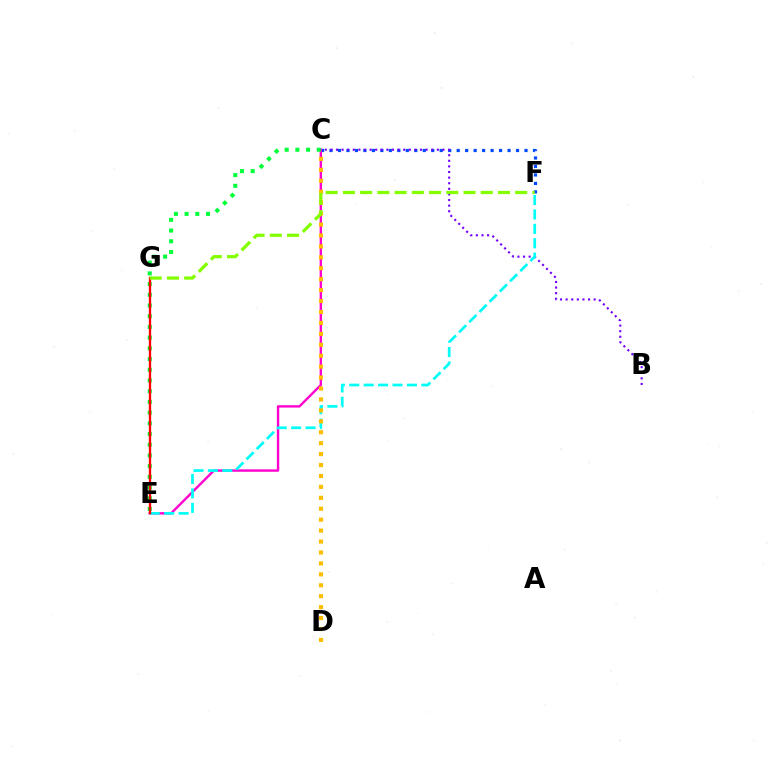{('C', 'F'): [{'color': '#004bff', 'line_style': 'dotted', 'thickness': 2.3}], ('C', 'E'): [{'color': '#ff00cf', 'line_style': 'solid', 'thickness': 1.72}, {'color': '#00ff39', 'line_style': 'dotted', 'thickness': 2.91}], ('B', 'C'): [{'color': '#7200ff', 'line_style': 'dotted', 'thickness': 1.52}], ('E', 'F'): [{'color': '#00fff6', 'line_style': 'dashed', 'thickness': 1.96}], ('C', 'D'): [{'color': '#ffbd00', 'line_style': 'dotted', 'thickness': 2.97}], ('E', 'G'): [{'color': '#ff0000', 'line_style': 'solid', 'thickness': 1.67}], ('F', 'G'): [{'color': '#84ff00', 'line_style': 'dashed', 'thickness': 2.34}]}